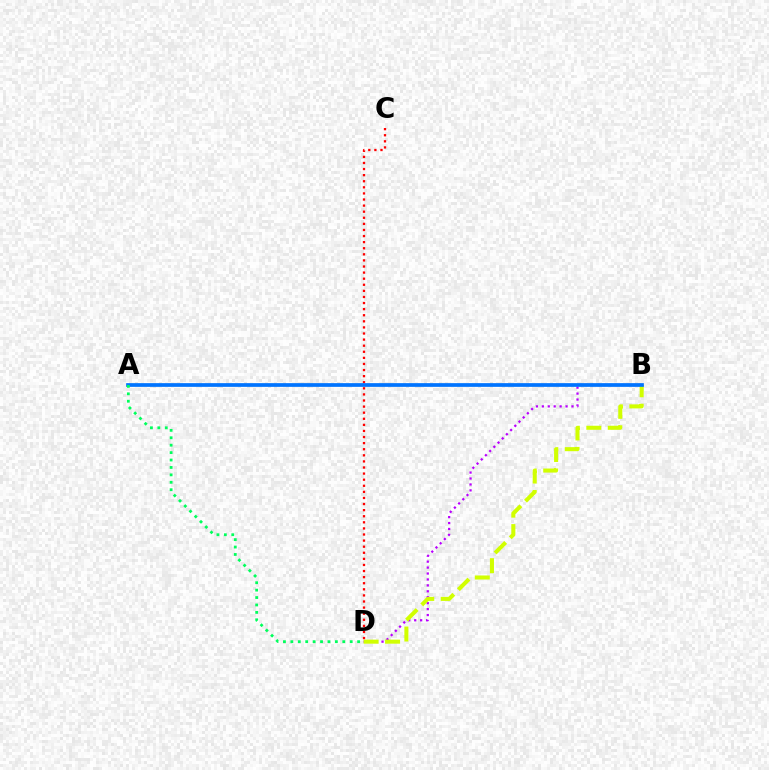{('B', 'D'): [{'color': '#b900ff', 'line_style': 'dotted', 'thickness': 1.61}, {'color': '#d1ff00', 'line_style': 'dashed', 'thickness': 2.92}], ('C', 'D'): [{'color': '#ff0000', 'line_style': 'dotted', 'thickness': 1.65}], ('A', 'B'): [{'color': '#0074ff', 'line_style': 'solid', 'thickness': 2.67}], ('A', 'D'): [{'color': '#00ff5c', 'line_style': 'dotted', 'thickness': 2.02}]}